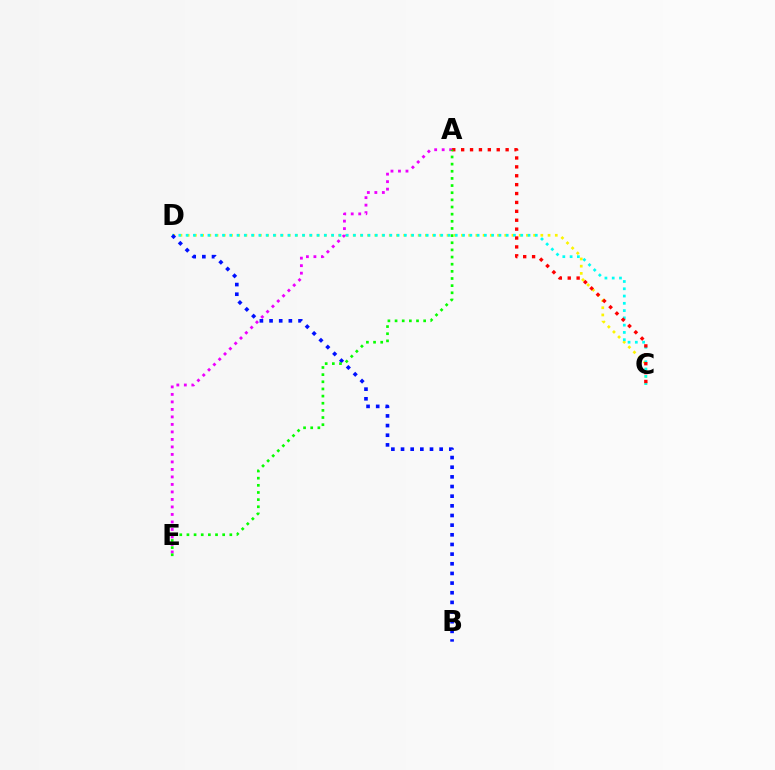{('C', 'D'): [{'color': '#fcf500', 'line_style': 'dotted', 'thickness': 1.96}, {'color': '#00fff6', 'line_style': 'dotted', 'thickness': 1.98}], ('A', 'E'): [{'color': '#ee00ff', 'line_style': 'dotted', 'thickness': 2.04}, {'color': '#08ff00', 'line_style': 'dotted', 'thickness': 1.94}], ('A', 'C'): [{'color': '#ff0000', 'line_style': 'dotted', 'thickness': 2.42}], ('B', 'D'): [{'color': '#0010ff', 'line_style': 'dotted', 'thickness': 2.62}]}